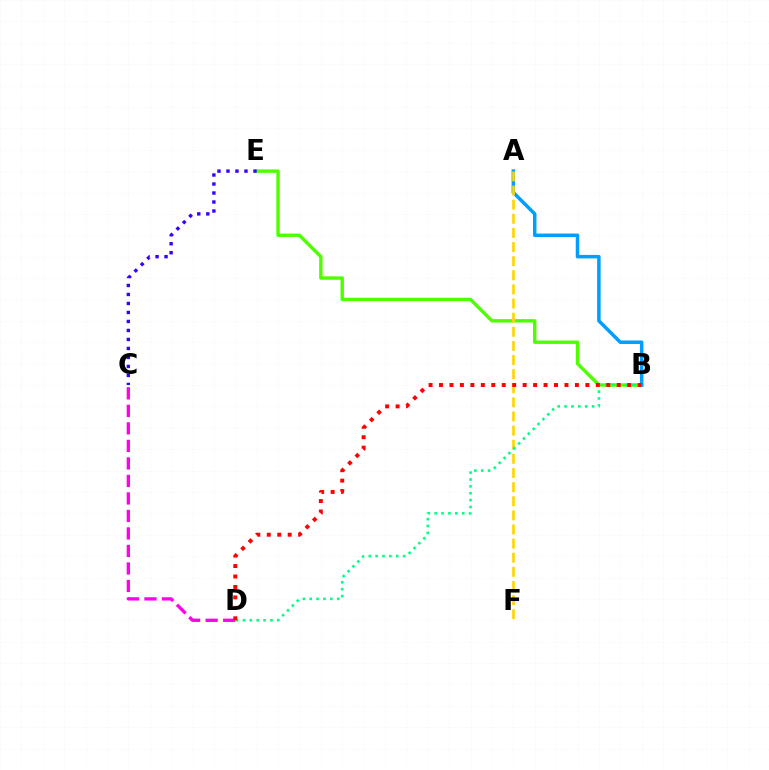{('B', 'E'): [{'color': '#4fff00', 'line_style': 'solid', 'thickness': 2.45}], ('C', 'D'): [{'color': '#ff00ed', 'line_style': 'dashed', 'thickness': 2.38}], ('A', 'B'): [{'color': '#009eff', 'line_style': 'solid', 'thickness': 2.51}], ('A', 'F'): [{'color': '#ffd500', 'line_style': 'dashed', 'thickness': 1.92}], ('B', 'D'): [{'color': '#00ff86', 'line_style': 'dotted', 'thickness': 1.87}, {'color': '#ff0000', 'line_style': 'dotted', 'thickness': 2.84}], ('C', 'E'): [{'color': '#3700ff', 'line_style': 'dotted', 'thickness': 2.44}]}